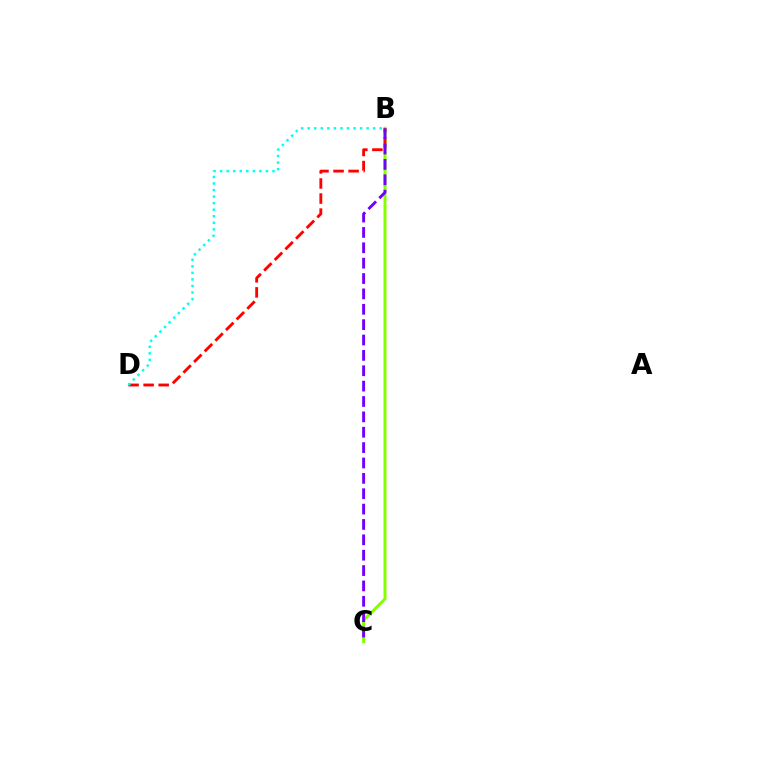{('B', 'C'): [{'color': '#84ff00', 'line_style': 'solid', 'thickness': 2.15}, {'color': '#7200ff', 'line_style': 'dashed', 'thickness': 2.09}], ('B', 'D'): [{'color': '#ff0000', 'line_style': 'dashed', 'thickness': 2.04}, {'color': '#00fff6', 'line_style': 'dotted', 'thickness': 1.78}]}